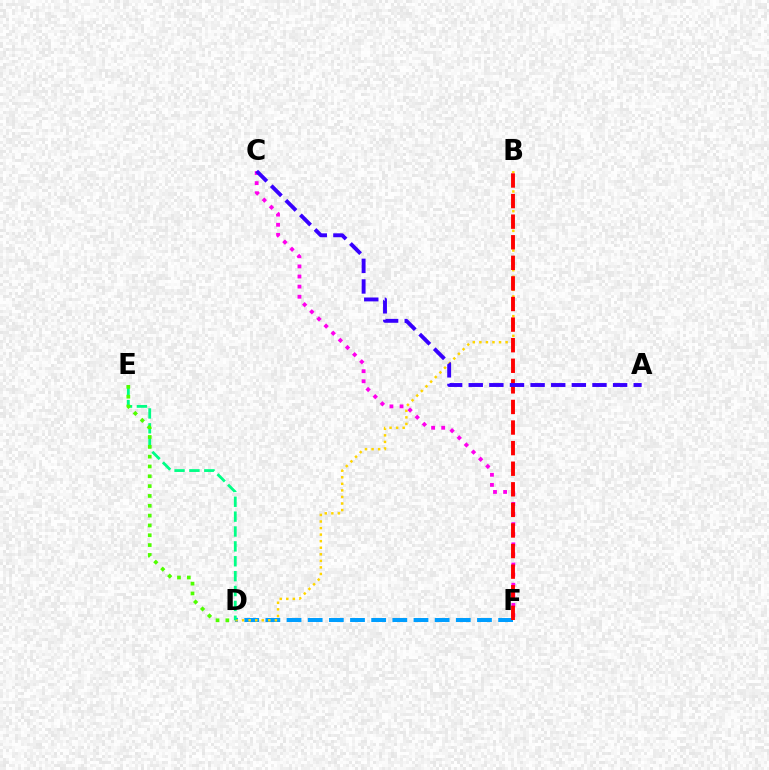{('D', 'F'): [{'color': '#009eff', 'line_style': 'dashed', 'thickness': 2.87}], ('B', 'D'): [{'color': '#ffd500', 'line_style': 'dotted', 'thickness': 1.78}], ('C', 'F'): [{'color': '#ff00ed', 'line_style': 'dotted', 'thickness': 2.74}], ('D', 'E'): [{'color': '#00ff86', 'line_style': 'dashed', 'thickness': 2.02}, {'color': '#4fff00', 'line_style': 'dotted', 'thickness': 2.67}], ('B', 'F'): [{'color': '#ff0000', 'line_style': 'dashed', 'thickness': 2.8}], ('A', 'C'): [{'color': '#3700ff', 'line_style': 'dashed', 'thickness': 2.8}]}